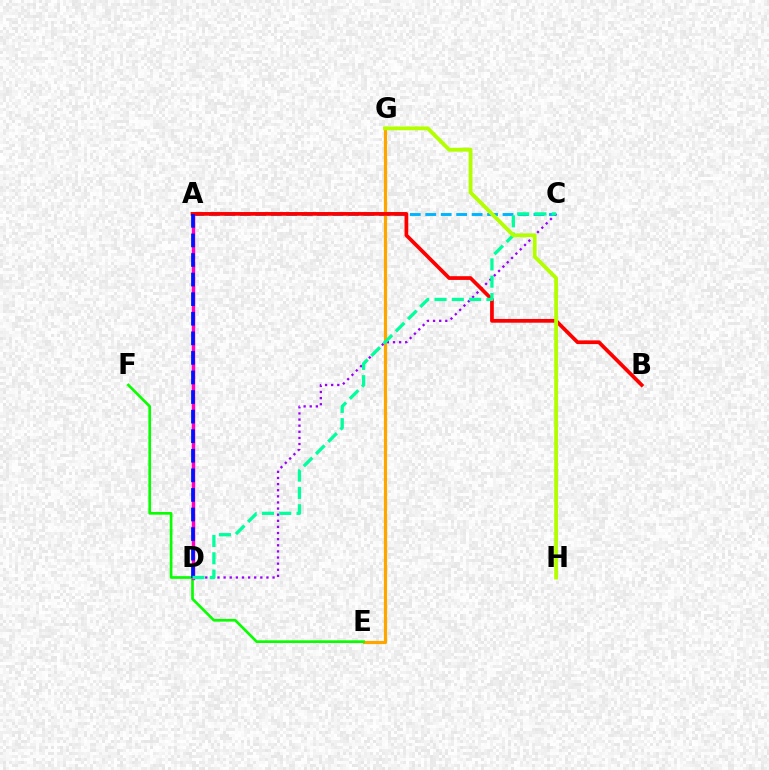{('A', 'C'): [{'color': '#00b5ff', 'line_style': 'dashed', 'thickness': 2.1}], ('C', 'D'): [{'color': '#9b00ff', 'line_style': 'dotted', 'thickness': 1.66}, {'color': '#00ff9d', 'line_style': 'dashed', 'thickness': 2.35}], ('E', 'G'): [{'color': '#ffa500', 'line_style': 'solid', 'thickness': 2.3}], ('E', 'F'): [{'color': '#08ff00', 'line_style': 'solid', 'thickness': 1.93}], ('A', 'D'): [{'color': '#ff00bd', 'line_style': 'solid', 'thickness': 2.48}, {'color': '#0010ff', 'line_style': 'dashed', 'thickness': 2.66}], ('A', 'B'): [{'color': '#ff0000', 'line_style': 'solid', 'thickness': 2.68}], ('G', 'H'): [{'color': '#b3ff00', 'line_style': 'solid', 'thickness': 2.76}]}